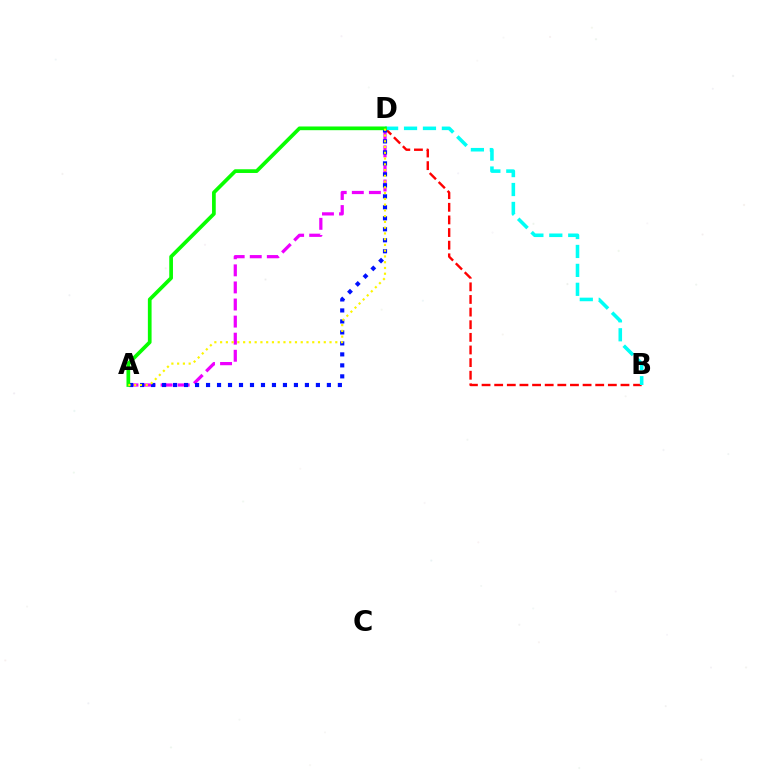{('B', 'D'): [{'color': '#ff0000', 'line_style': 'dashed', 'thickness': 1.72}, {'color': '#00fff6', 'line_style': 'dashed', 'thickness': 2.57}], ('A', 'D'): [{'color': '#ee00ff', 'line_style': 'dashed', 'thickness': 2.32}, {'color': '#0010ff', 'line_style': 'dotted', 'thickness': 2.98}, {'color': '#08ff00', 'line_style': 'solid', 'thickness': 2.67}, {'color': '#fcf500', 'line_style': 'dotted', 'thickness': 1.56}]}